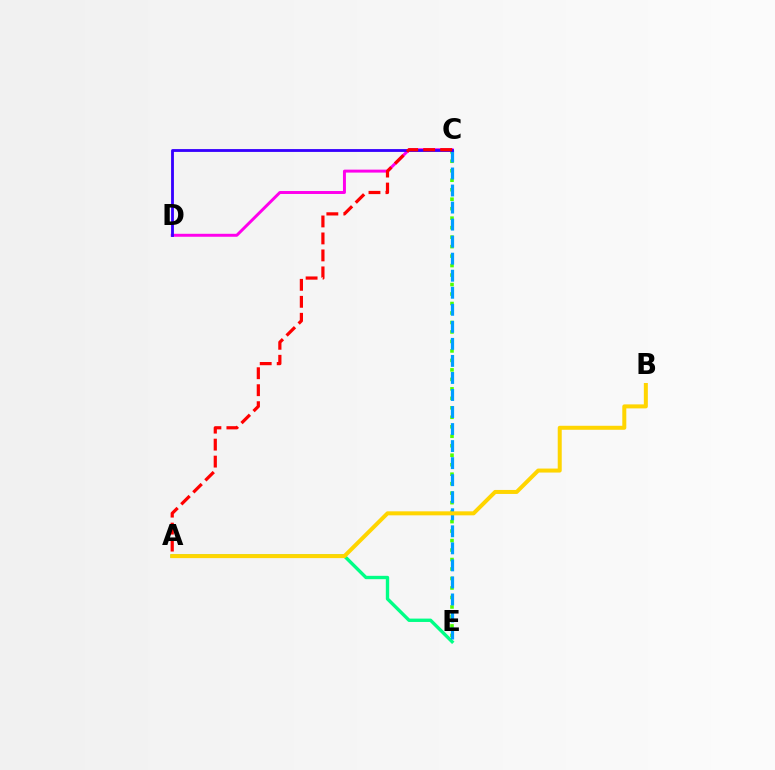{('C', 'D'): [{'color': '#ff00ed', 'line_style': 'solid', 'thickness': 2.13}, {'color': '#3700ff', 'line_style': 'solid', 'thickness': 2.04}], ('C', 'E'): [{'color': '#4fff00', 'line_style': 'dotted', 'thickness': 2.58}, {'color': '#009eff', 'line_style': 'dashed', 'thickness': 2.31}], ('A', 'E'): [{'color': '#00ff86', 'line_style': 'solid', 'thickness': 2.42}], ('A', 'C'): [{'color': '#ff0000', 'line_style': 'dashed', 'thickness': 2.31}], ('A', 'B'): [{'color': '#ffd500', 'line_style': 'solid', 'thickness': 2.88}]}